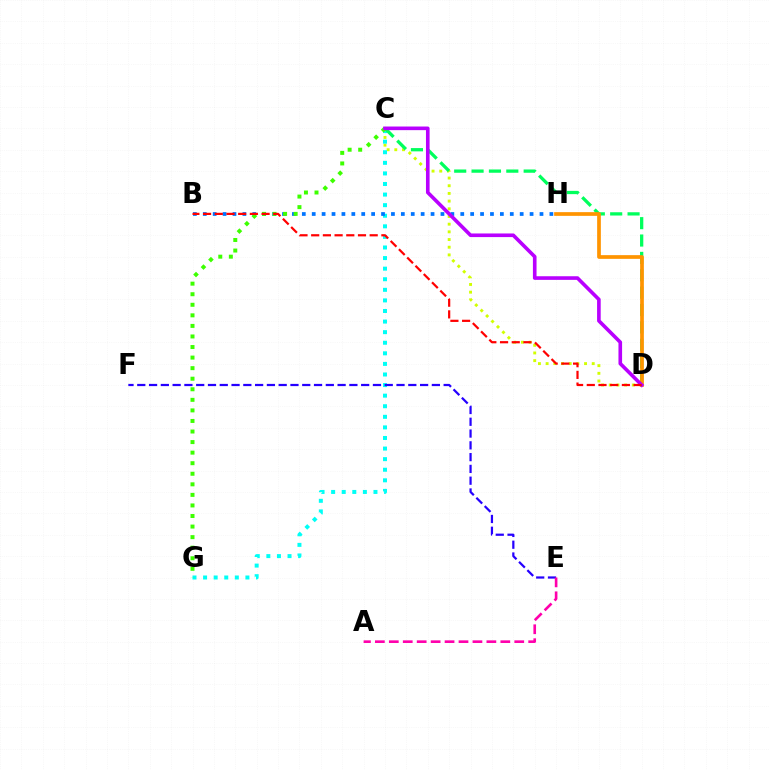{('C', 'D'): [{'color': '#d1ff00', 'line_style': 'dotted', 'thickness': 2.09}, {'color': '#00ff5c', 'line_style': 'dashed', 'thickness': 2.36}, {'color': '#b900ff', 'line_style': 'solid', 'thickness': 2.61}], ('C', 'G'): [{'color': '#00fff6', 'line_style': 'dotted', 'thickness': 2.88}, {'color': '#3dff00', 'line_style': 'dotted', 'thickness': 2.87}], ('B', 'H'): [{'color': '#0074ff', 'line_style': 'dotted', 'thickness': 2.69}], ('D', 'H'): [{'color': '#ff9400', 'line_style': 'solid', 'thickness': 2.67}], ('E', 'F'): [{'color': '#2500ff', 'line_style': 'dashed', 'thickness': 1.6}], ('A', 'E'): [{'color': '#ff00ac', 'line_style': 'dashed', 'thickness': 1.89}], ('B', 'D'): [{'color': '#ff0000', 'line_style': 'dashed', 'thickness': 1.59}]}